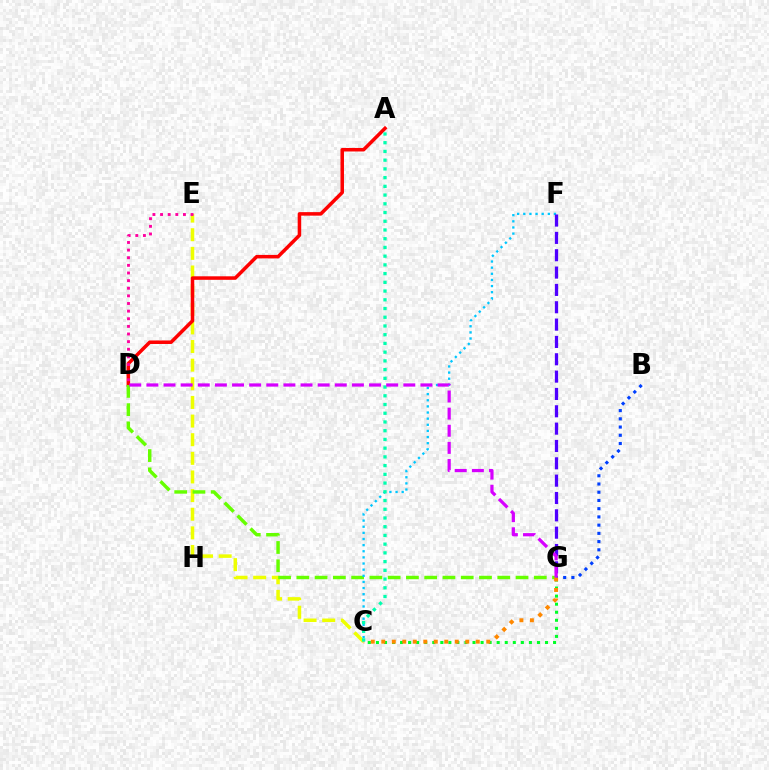{('C', 'E'): [{'color': '#eeff00', 'line_style': 'dashed', 'thickness': 2.53}], ('A', 'D'): [{'color': '#ff0000', 'line_style': 'solid', 'thickness': 2.53}], ('C', 'G'): [{'color': '#00ff27', 'line_style': 'dotted', 'thickness': 2.19}, {'color': '#ff8800', 'line_style': 'dotted', 'thickness': 2.85}], ('B', 'G'): [{'color': '#003fff', 'line_style': 'dotted', 'thickness': 2.24}], ('D', 'G'): [{'color': '#66ff00', 'line_style': 'dashed', 'thickness': 2.48}, {'color': '#d600ff', 'line_style': 'dashed', 'thickness': 2.33}], ('D', 'E'): [{'color': '#ff00a0', 'line_style': 'dotted', 'thickness': 2.07}], ('C', 'F'): [{'color': '#00c7ff', 'line_style': 'dotted', 'thickness': 1.67}], ('F', 'G'): [{'color': '#4f00ff', 'line_style': 'dashed', 'thickness': 2.36}], ('A', 'C'): [{'color': '#00ffaf', 'line_style': 'dotted', 'thickness': 2.37}]}